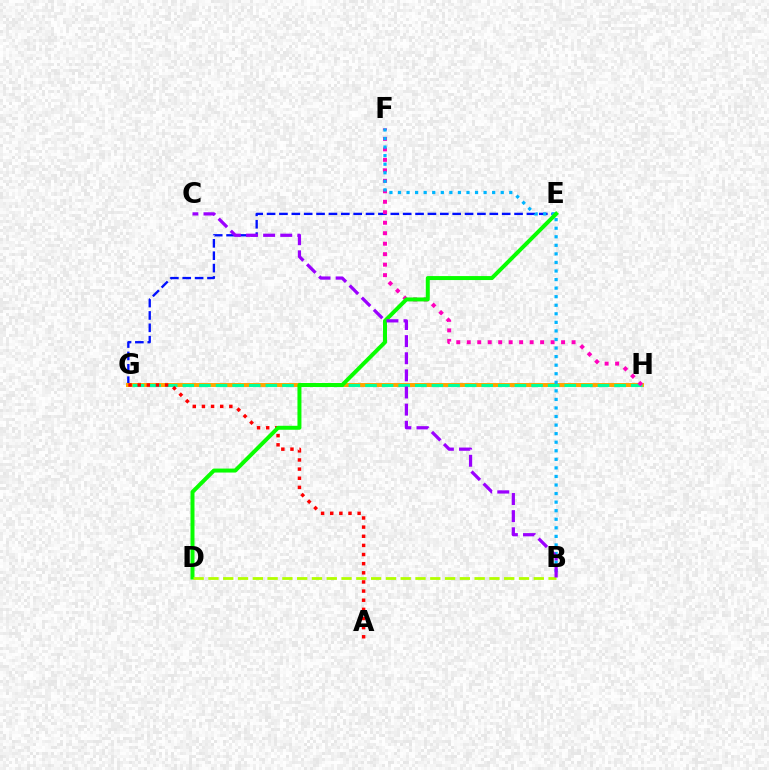{('E', 'G'): [{'color': '#0010ff', 'line_style': 'dashed', 'thickness': 1.68}], ('G', 'H'): [{'color': '#ffa500', 'line_style': 'solid', 'thickness': 2.85}, {'color': '#00ff9d', 'line_style': 'dashed', 'thickness': 2.26}], ('F', 'H'): [{'color': '#ff00bd', 'line_style': 'dotted', 'thickness': 2.85}], ('B', 'F'): [{'color': '#00b5ff', 'line_style': 'dotted', 'thickness': 2.33}], ('A', 'G'): [{'color': '#ff0000', 'line_style': 'dotted', 'thickness': 2.48}], ('D', 'E'): [{'color': '#08ff00', 'line_style': 'solid', 'thickness': 2.87}], ('B', 'D'): [{'color': '#b3ff00', 'line_style': 'dashed', 'thickness': 2.01}], ('B', 'C'): [{'color': '#9b00ff', 'line_style': 'dashed', 'thickness': 2.33}]}